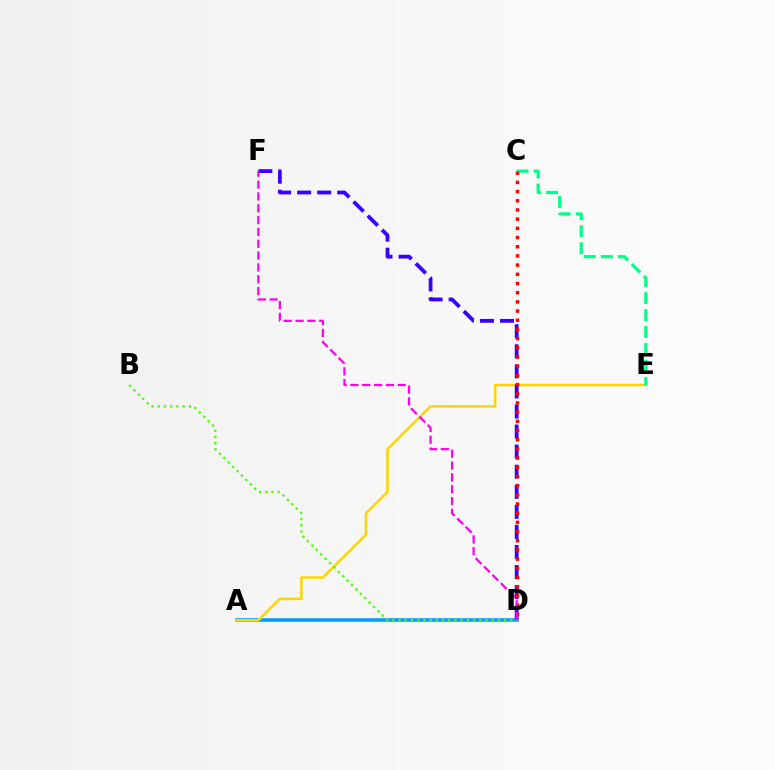{('A', 'D'): [{'color': '#009eff', 'line_style': 'solid', 'thickness': 2.56}], ('A', 'E'): [{'color': '#ffd500', 'line_style': 'solid', 'thickness': 1.83}], ('D', 'F'): [{'color': '#3700ff', 'line_style': 'dashed', 'thickness': 2.73}, {'color': '#ff00ed', 'line_style': 'dashed', 'thickness': 1.61}], ('C', 'E'): [{'color': '#00ff86', 'line_style': 'dashed', 'thickness': 2.31}], ('C', 'D'): [{'color': '#ff0000', 'line_style': 'dotted', 'thickness': 2.5}], ('B', 'D'): [{'color': '#4fff00', 'line_style': 'dotted', 'thickness': 1.69}]}